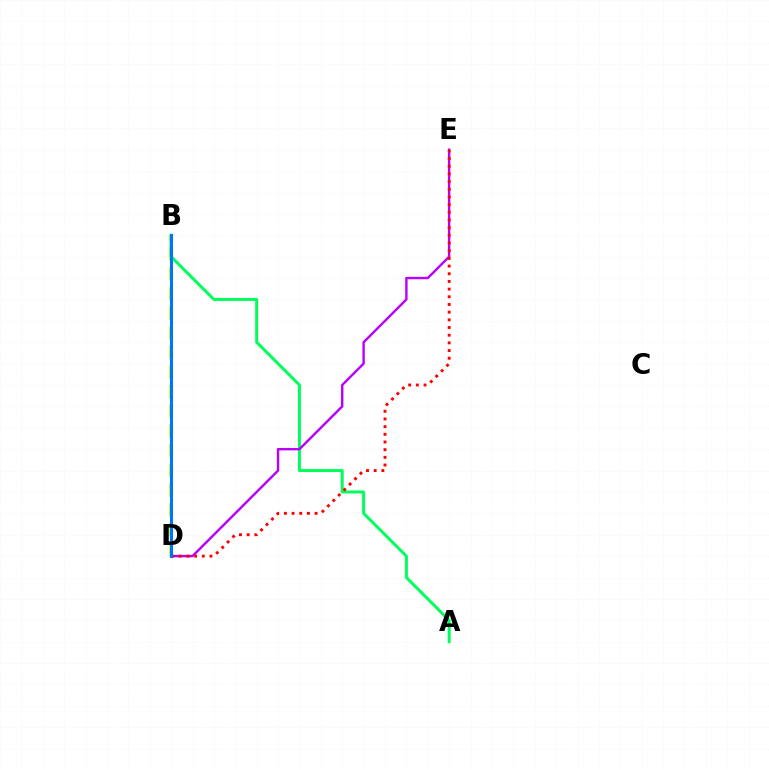{('B', 'D'): [{'color': '#d1ff00', 'line_style': 'dashed', 'thickness': 2.67}, {'color': '#0074ff', 'line_style': 'solid', 'thickness': 2.22}], ('A', 'B'): [{'color': '#00ff5c', 'line_style': 'solid', 'thickness': 2.15}], ('D', 'E'): [{'color': '#b900ff', 'line_style': 'solid', 'thickness': 1.73}, {'color': '#ff0000', 'line_style': 'dotted', 'thickness': 2.09}]}